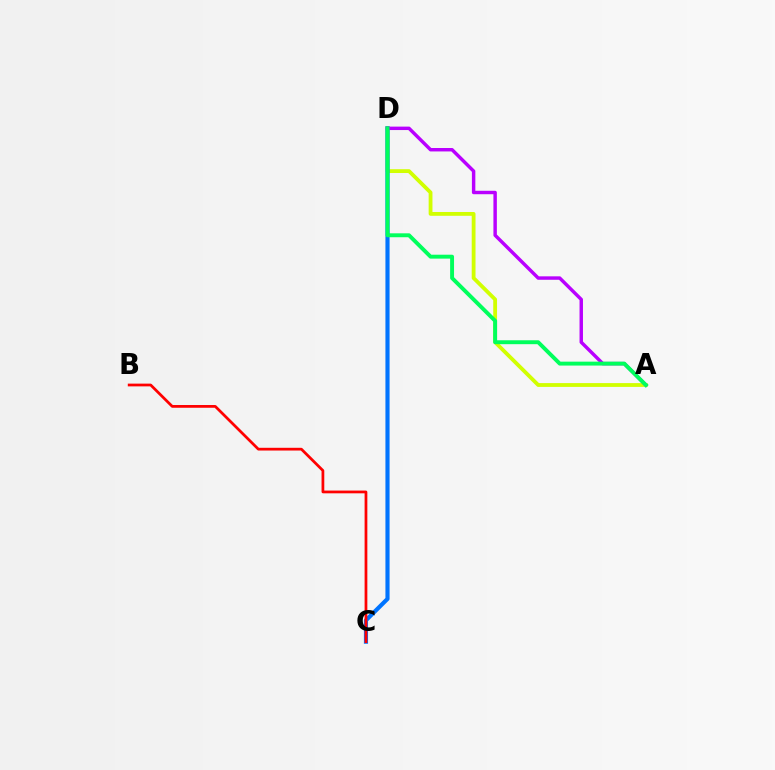{('A', 'D'): [{'color': '#d1ff00', 'line_style': 'solid', 'thickness': 2.74}, {'color': '#b900ff', 'line_style': 'solid', 'thickness': 2.48}, {'color': '#00ff5c', 'line_style': 'solid', 'thickness': 2.82}], ('C', 'D'): [{'color': '#0074ff', 'line_style': 'solid', 'thickness': 2.98}], ('B', 'C'): [{'color': '#ff0000', 'line_style': 'solid', 'thickness': 1.98}]}